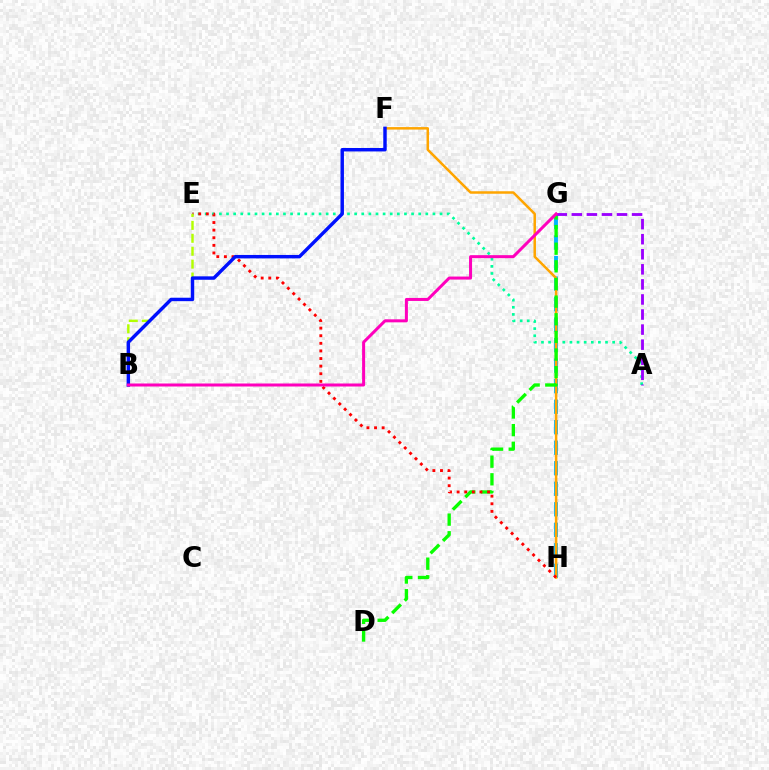{('G', 'H'): [{'color': '#00b5ff', 'line_style': 'dashed', 'thickness': 2.79}], ('A', 'E'): [{'color': '#00ff9d', 'line_style': 'dotted', 'thickness': 1.93}], ('F', 'H'): [{'color': '#ffa500', 'line_style': 'solid', 'thickness': 1.8}], ('D', 'G'): [{'color': '#08ff00', 'line_style': 'dashed', 'thickness': 2.4}], ('E', 'H'): [{'color': '#ff0000', 'line_style': 'dotted', 'thickness': 2.07}], ('B', 'E'): [{'color': '#b3ff00', 'line_style': 'dashed', 'thickness': 1.76}], ('A', 'G'): [{'color': '#9b00ff', 'line_style': 'dashed', 'thickness': 2.05}], ('B', 'F'): [{'color': '#0010ff', 'line_style': 'solid', 'thickness': 2.48}], ('B', 'G'): [{'color': '#ff00bd', 'line_style': 'solid', 'thickness': 2.17}]}